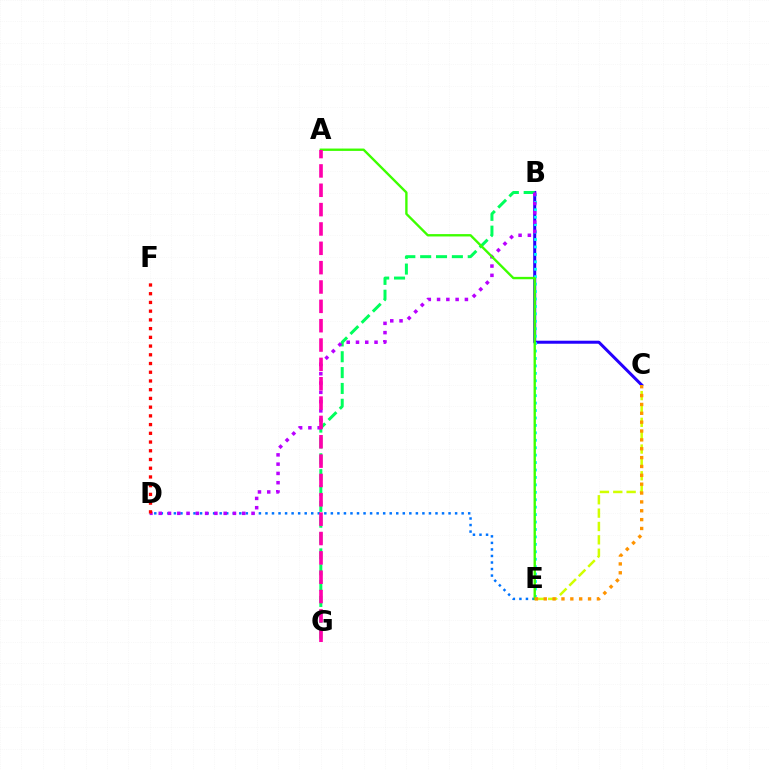{('D', 'E'): [{'color': '#0074ff', 'line_style': 'dotted', 'thickness': 1.78}], ('B', 'C'): [{'color': '#2500ff', 'line_style': 'solid', 'thickness': 2.17}], ('B', 'E'): [{'color': '#00fff6', 'line_style': 'dotted', 'thickness': 2.02}], ('B', 'G'): [{'color': '#00ff5c', 'line_style': 'dashed', 'thickness': 2.15}], ('C', 'E'): [{'color': '#d1ff00', 'line_style': 'dashed', 'thickness': 1.81}, {'color': '#ff9400', 'line_style': 'dotted', 'thickness': 2.41}], ('B', 'D'): [{'color': '#b900ff', 'line_style': 'dotted', 'thickness': 2.52}], ('D', 'F'): [{'color': '#ff0000', 'line_style': 'dotted', 'thickness': 2.37}], ('A', 'E'): [{'color': '#3dff00', 'line_style': 'solid', 'thickness': 1.7}], ('A', 'G'): [{'color': '#ff00ac', 'line_style': 'dashed', 'thickness': 2.63}]}